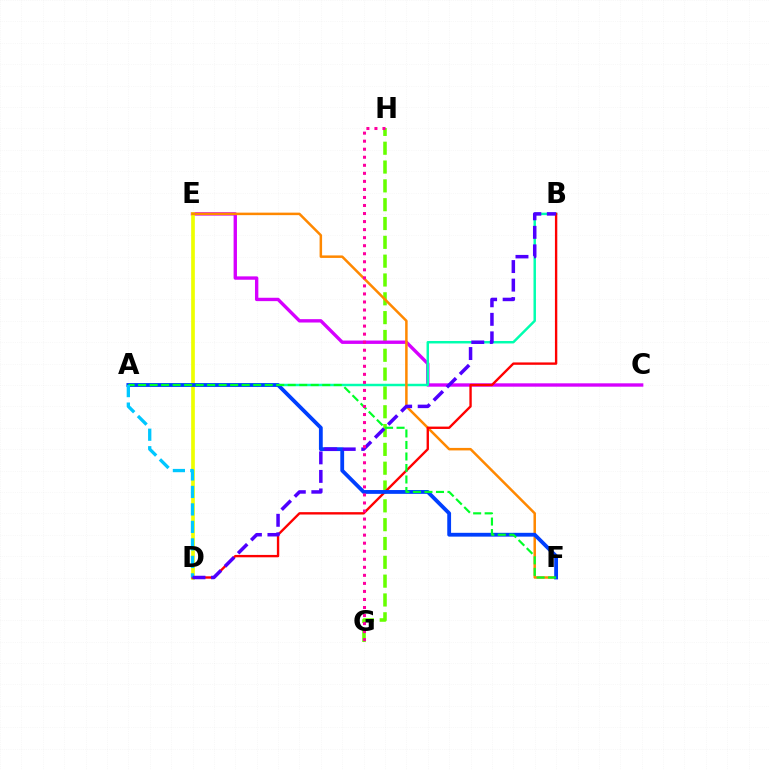{('G', 'H'): [{'color': '#66ff00', 'line_style': 'dashed', 'thickness': 2.56}, {'color': '#ff00a0', 'line_style': 'dotted', 'thickness': 2.18}], ('C', 'E'): [{'color': '#d600ff', 'line_style': 'solid', 'thickness': 2.42}], ('A', 'B'): [{'color': '#00ffaf', 'line_style': 'solid', 'thickness': 1.78}], ('D', 'E'): [{'color': '#eeff00', 'line_style': 'solid', 'thickness': 2.65}], ('E', 'F'): [{'color': '#ff8800', 'line_style': 'solid', 'thickness': 1.8}], ('B', 'D'): [{'color': '#ff0000', 'line_style': 'solid', 'thickness': 1.71}, {'color': '#4f00ff', 'line_style': 'dashed', 'thickness': 2.52}], ('A', 'F'): [{'color': '#003fff', 'line_style': 'solid', 'thickness': 2.74}, {'color': '#00ff27', 'line_style': 'dashed', 'thickness': 1.56}], ('A', 'D'): [{'color': '#00c7ff', 'line_style': 'dashed', 'thickness': 2.38}]}